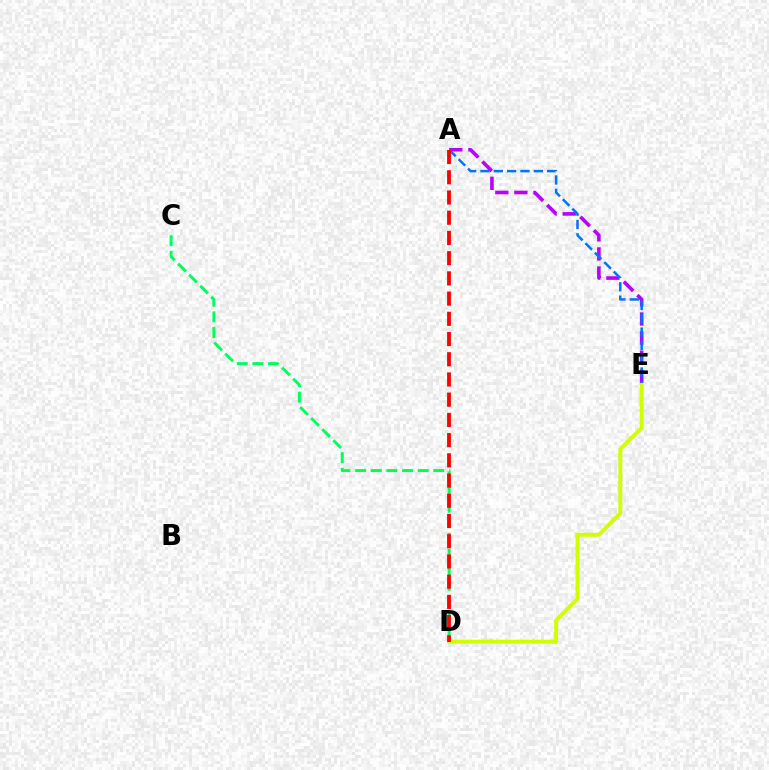{('A', 'E'): [{'color': '#b900ff', 'line_style': 'dashed', 'thickness': 2.59}, {'color': '#0074ff', 'line_style': 'dashed', 'thickness': 1.81}], ('C', 'D'): [{'color': '#00ff5c', 'line_style': 'dashed', 'thickness': 2.13}], ('D', 'E'): [{'color': '#d1ff00', 'line_style': 'solid', 'thickness': 2.82}], ('A', 'D'): [{'color': '#ff0000', 'line_style': 'dashed', 'thickness': 2.75}]}